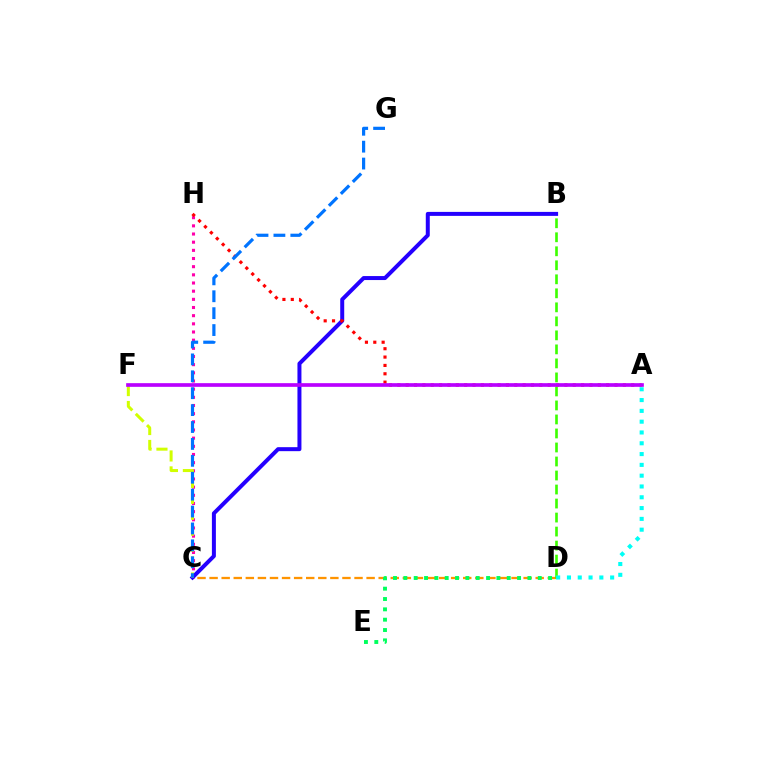{('C', 'D'): [{'color': '#ff9400', 'line_style': 'dashed', 'thickness': 1.64}], ('C', 'H'): [{'color': '#ff00ac', 'line_style': 'dotted', 'thickness': 2.22}], ('B', 'D'): [{'color': '#3dff00', 'line_style': 'dashed', 'thickness': 1.9}], ('B', 'C'): [{'color': '#2500ff', 'line_style': 'solid', 'thickness': 2.87}], ('A', 'H'): [{'color': '#ff0000', 'line_style': 'dotted', 'thickness': 2.27}], ('C', 'F'): [{'color': '#d1ff00', 'line_style': 'dashed', 'thickness': 2.17}], ('C', 'G'): [{'color': '#0074ff', 'line_style': 'dashed', 'thickness': 2.3}], ('A', 'D'): [{'color': '#00fff6', 'line_style': 'dotted', 'thickness': 2.93}], ('A', 'F'): [{'color': '#b900ff', 'line_style': 'solid', 'thickness': 2.64}], ('D', 'E'): [{'color': '#00ff5c', 'line_style': 'dotted', 'thickness': 2.81}]}